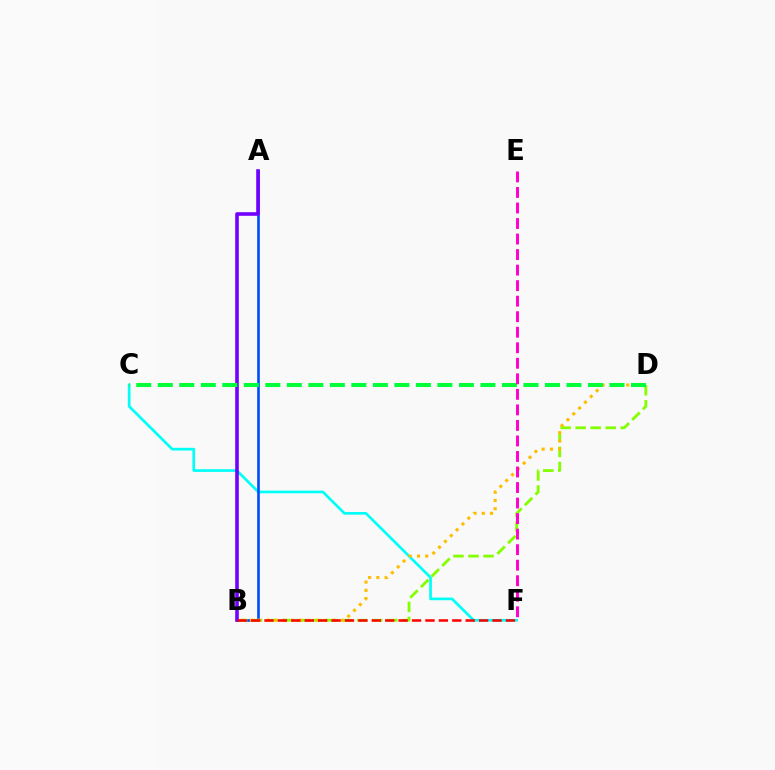{('C', 'F'): [{'color': '#00fff6', 'line_style': 'solid', 'thickness': 1.94}], ('A', 'B'): [{'color': '#004bff', 'line_style': 'solid', 'thickness': 1.89}, {'color': '#7200ff', 'line_style': 'solid', 'thickness': 2.59}], ('B', 'D'): [{'color': '#84ff00', 'line_style': 'dashed', 'thickness': 2.04}, {'color': '#ffbd00', 'line_style': 'dotted', 'thickness': 2.24}], ('C', 'D'): [{'color': '#00ff39', 'line_style': 'dashed', 'thickness': 2.92}], ('B', 'F'): [{'color': '#ff0000', 'line_style': 'dashed', 'thickness': 1.82}], ('E', 'F'): [{'color': '#ff00cf', 'line_style': 'dashed', 'thickness': 2.11}]}